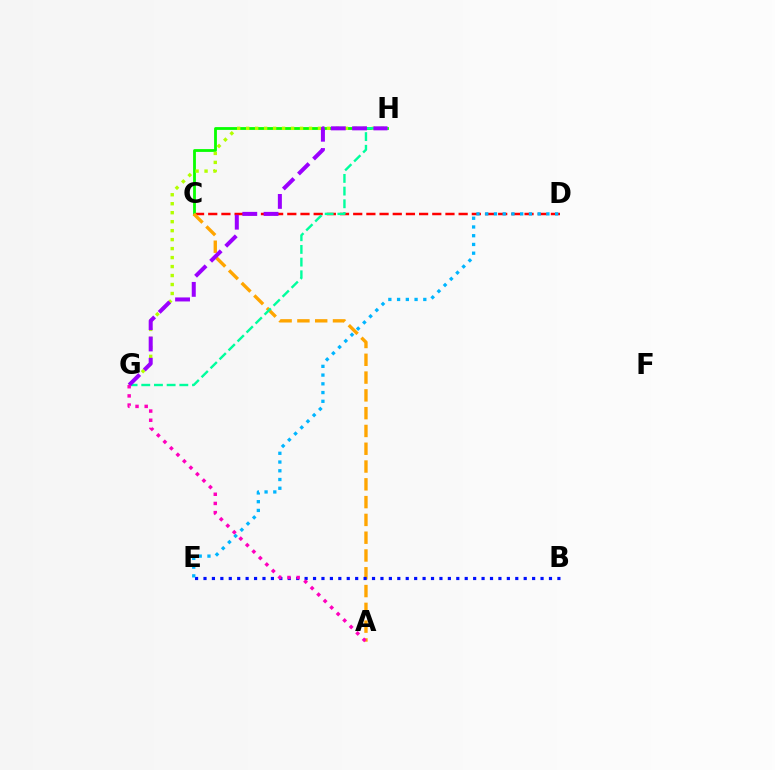{('C', 'D'): [{'color': '#ff0000', 'line_style': 'dashed', 'thickness': 1.79}], ('C', 'H'): [{'color': '#08ff00', 'line_style': 'solid', 'thickness': 2.03}], ('G', 'H'): [{'color': '#b3ff00', 'line_style': 'dotted', 'thickness': 2.44}, {'color': '#00ff9d', 'line_style': 'dashed', 'thickness': 1.72}, {'color': '#9b00ff', 'line_style': 'dashed', 'thickness': 2.89}], ('A', 'C'): [{'color': '#ffa500', 'line_style': 'dashed', 'thickness': 2.42}], ('B', 'E'): [{'color': '#0010ff', 'line_style': 'dotted', 'thickness': 2.29}], ('D', 'E'): [{'color': '#00b5ff', 'line_style': 'dotted', 'thickness': 2.37}], ('A', 'G'): [{'color': '#ff00bd', 'line_style': 'dotted', 'thickness': 2.49}]}